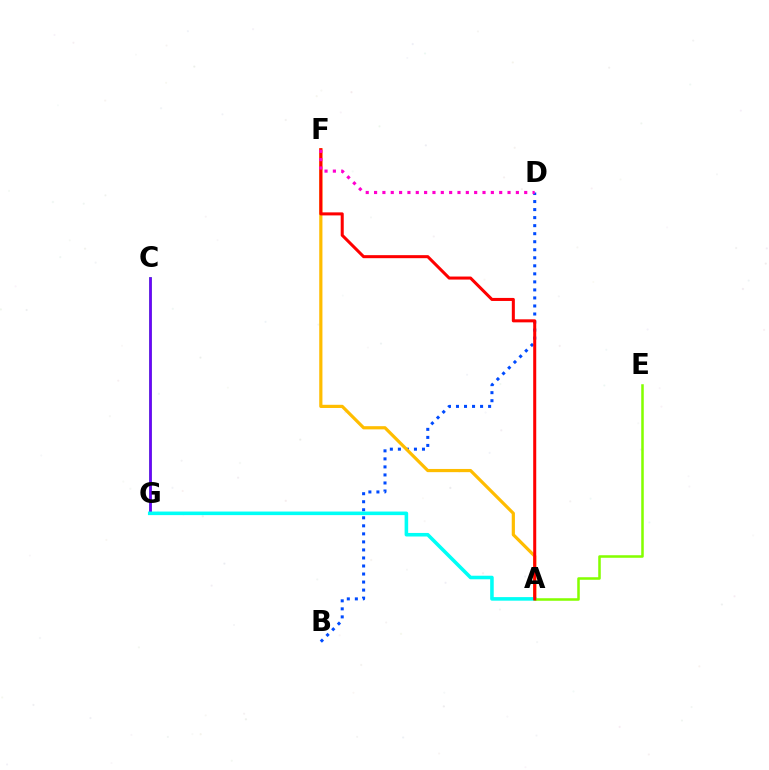{('C', 'G'): [{'color': '#00ff39', 'line_style': 'solid', 'thickness': 1.87}, {'color': '#7200ff', 'line_style': 'solid', 'thickness': 1.92}], ('B', 'D'): [{'color': '#004bff', 'line_style': 'dotted', 'thickness': 2.18}], ('A', 'F'): [{'color': '#ffbd00', 'line_style': 'solid', 'thickness': 2.3}, {'color': '#ff0000', 'line_style': 'solid', 'thickness': 2.19}], ('A', 'G'): [{'color': '#00fff6', 'line_style': 'solid', 'thickness': 2.57}], ('A', 'E'): [{'color': '#84ff00', 'line_style': 'solid', 'thickness': 1.83}], ('D', 'F'): [{'color': '#ff00cf', 'line_style': 'dotted', 'thickness': 2.27}]}